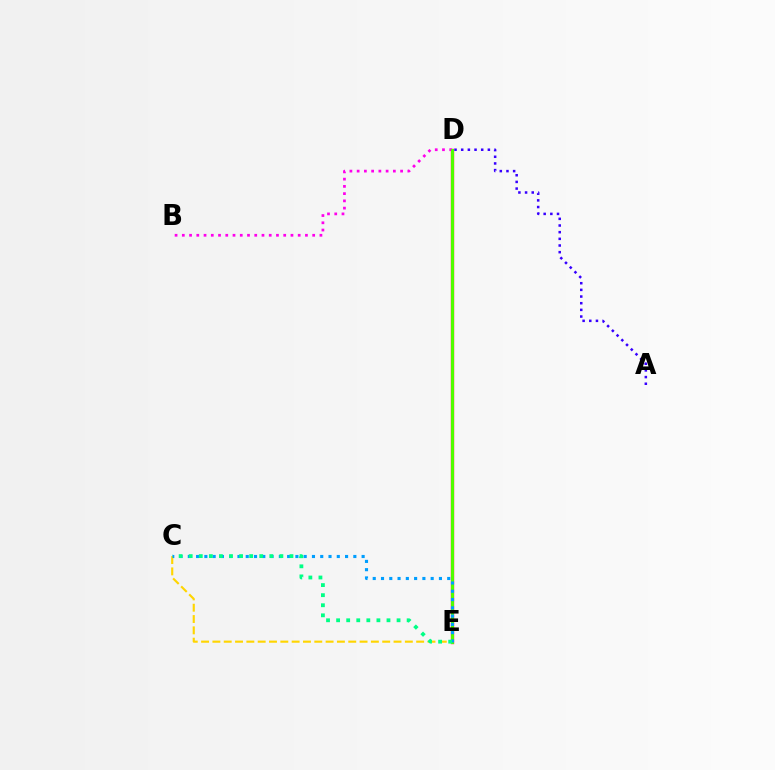{('C', 'E'): [{'color': '#ffd500', 'line_style': 'dashed', 'thickness': 1.54}, {'color': '#009eff', 'line_style': 'dotted', 'thickness': 2.25}, {'color': '#00ff86', 'line_style': 'dotted', 'thickness': 2.74}], ('D', 'E'): [{'color': '#ff0000', 'line_style': 'solid', 'thickness': 2.39}, {'color': '#4fff00', 'line_style': 'solid', 'thickness': 2.13}], ('A', 'D'): [{'color': '#3700ff', 'line_style': 'dotted', 'thickness': 1.81}], ('B', 'D'): [{'color': '#ff00ed', 'line_style': 'dotted', 'thickness': 1.97}]}